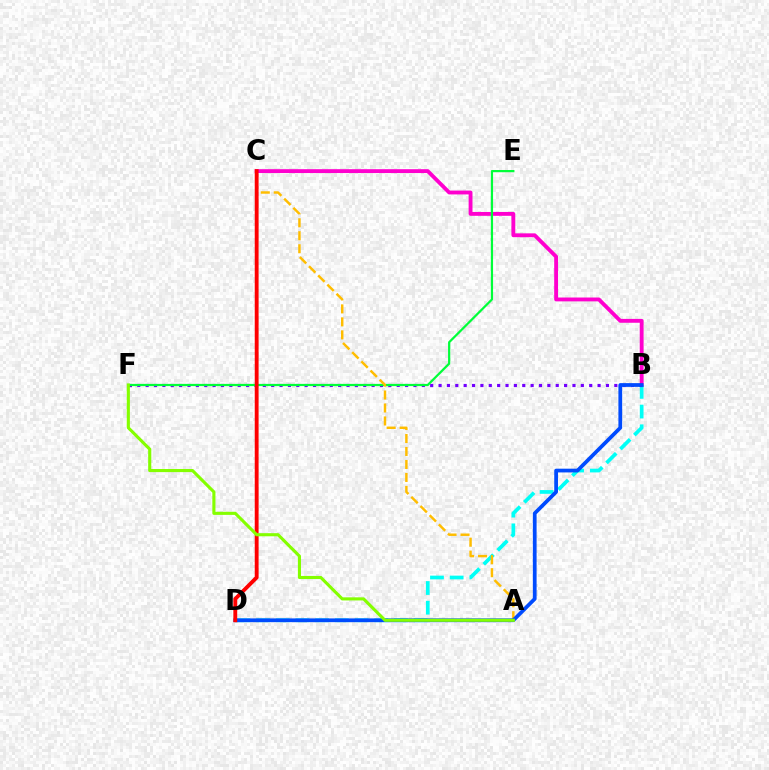{('B', 'C'): [{'color': '#ff00cf', 'line_style': 'solid', 'thickness': 2.78}], ('B', 'D'): [{'color': '#00fff6', 'line_style': 'dashed', 'thickness': 2.68}, {'color': '#004bff', 'line_style': 'solid', 'thickness': 2.7}], ('B', 'F'): [{'color': '#7200ff', 'line_style': 'dotted', 'thickness': 2.27}], ('E', 'F'): [{'color': '#00ff39', 'line_style': 'solid', 'thickness': 1.6}], ('A', 'C'): [{'color': '#ffbd00', 'line_style': 'dashed', 'thickness': 1.76}], ('C', 'D'): [{'color': '#ff0000', 'line_style': 'solid', 'thickness': 2.78}], ('A', 'F'): [{'color': '#84ff00', 'line_style': 'solid', 'thickness': 2.24}]}